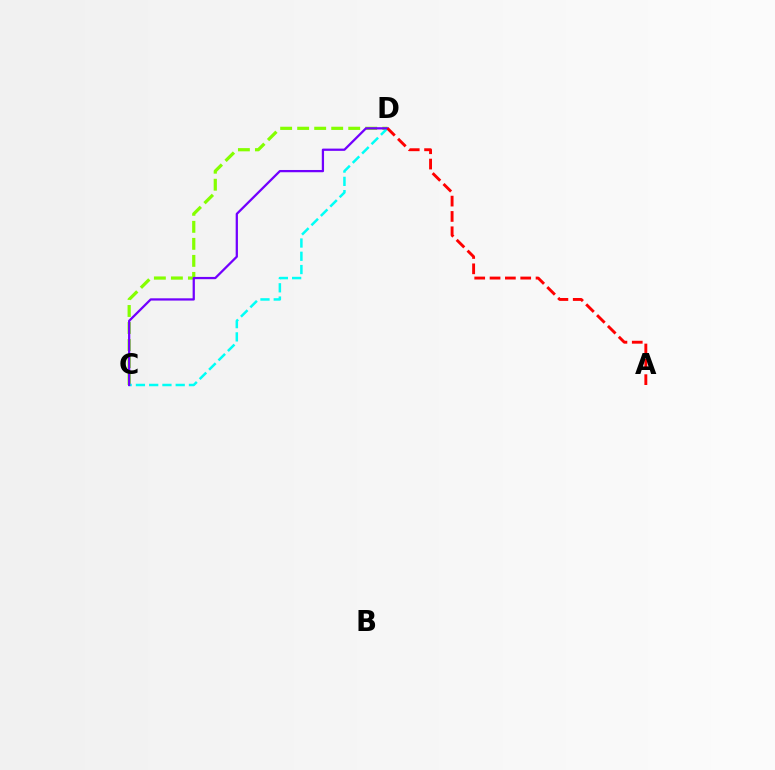{('C', 'D'): [{'color': '#84ff00', 'line_style': 'dashed', 'thickness': 2.31}, {'color': '#00fff6', 'line_style': 'dashed', 'thickness': 1.8}, {'color': '#7200ff', 'line_style': 'solid', 'thickness': 1.62}], ('A', 'D'): [{'color': '#ff0000', 'line_style': 'dashed', 'thickness': 2.08}]}